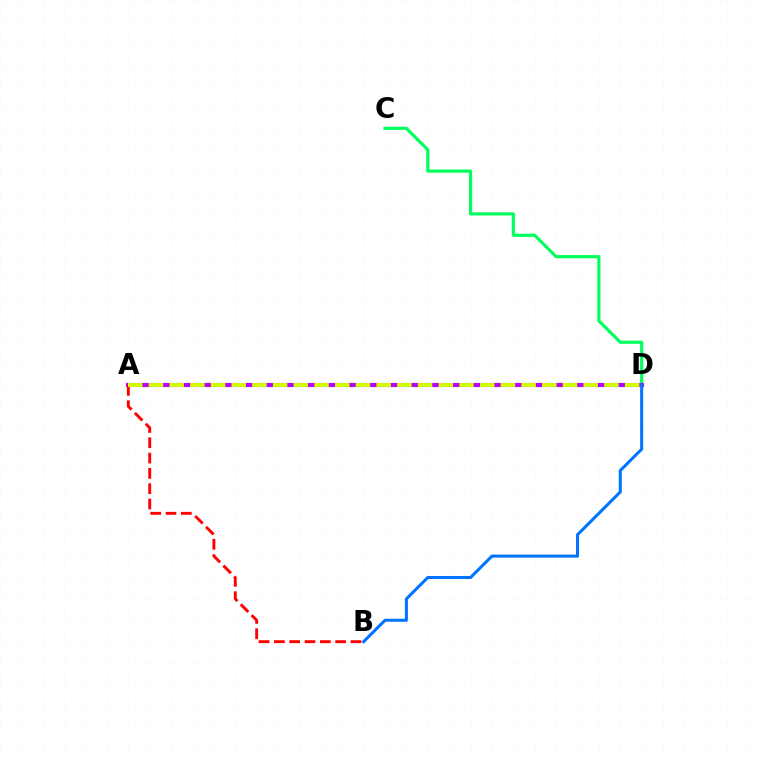{('C', 'D'): [{'color': '#00ff5c', 'line_style': 'solid', 'thickness': 2.27}], ('A', 'D'): [{'color': '#b900ff', 'line_style': 'solid', 'thickness': 2.95}, {'color': '#d1ff00', 'line_style': 'dashed', 'thickness': 2.81}], ('A', 'B'): [{'color': '#ff0000', 'line_style': 'dashed', 'thickness': 2.08}], ('B', 'D'): [{'color': '#0074ff', 'line_style': 'solid', 'thickness': 2.19}]}